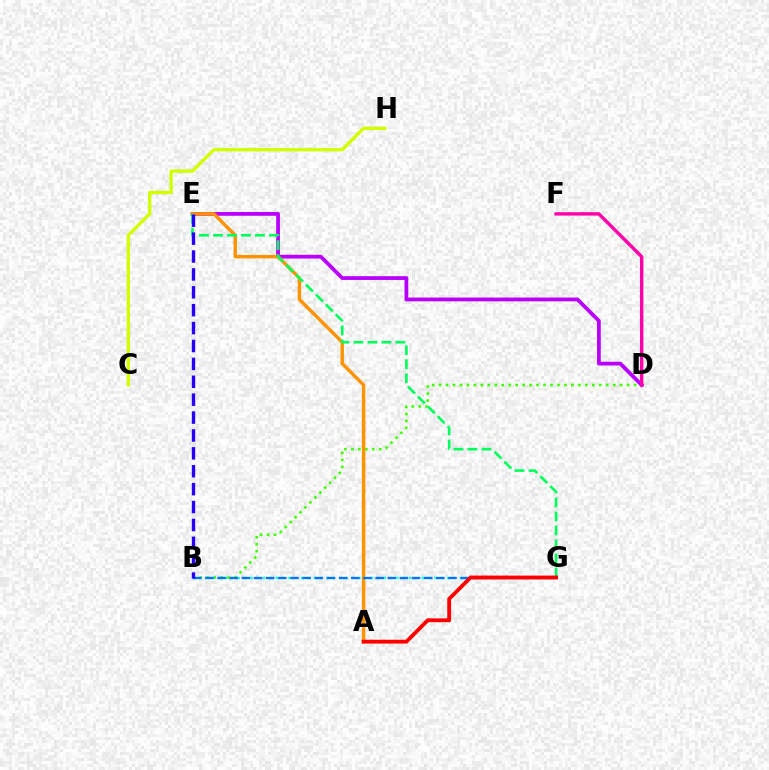{('B', 'D'): [{'color': '#3dff00', 'line_style': 'dotted', 'thickness': 1.89}], ('D', 'E'): [{'color': '#b900ff', 'line_style': 'solid', 'thickness': 2.71}], ('A', 'E'): [{'color': '#ff9400', 'line_style': 'solid', 'thickness': 2.49}], ('E', 'G'): [{'color': '#00ff5c', 'line_style': 'dashed', 'thickness': 1.9}], ('B', 'G'): [{'color': '#00fff6', 'line_style': 'dotted', 'thickness': 1.73}, {'color': '#0074ff', 'line_style': 'dashed', 'thickness': 1.65}], ('A', 'G'): [{'color': '#ff0000', 'line_style': 'solid', 'thickness': 2.77}], ('D', 'F'): [{'color': '#ff00ac', 'line_style': 'solid', 'thickness': 2.44}], ('B', 'E'): [{'color': '#2500ff', 'line_style': 'dashed', 'thickness': 2.43}], ('C', 'H'): [{'color': '#d1ff00', 'line_style': 'solid', 'thickness': 2.39}]}